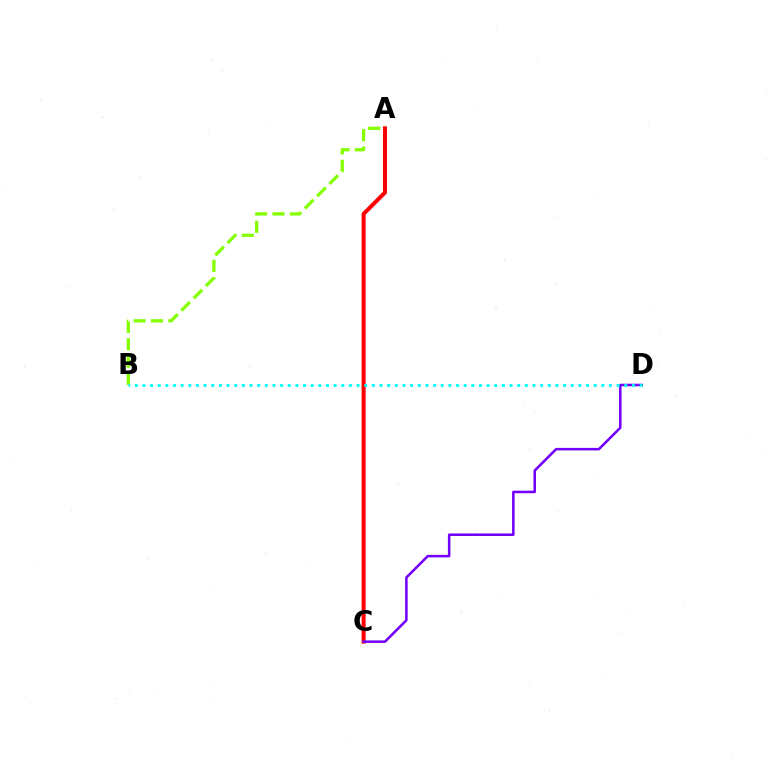{('A', 'C'): [{'color': '#ff0000', 'line_style': 'solid', 'thickness': 2.88}], ('C', 'D'): [{'color': '#7200ff', 'line_style': 'solid', 'thickness': 1.83}], ('A', 'B'): [{'color': '#84ff00', 'line_style': 'dashed', 'thickness': 2.36}], ('B', 'D'): [{'color': '#00fff6', 'line_style': 'dotted', 'thickness': 2.08}]}